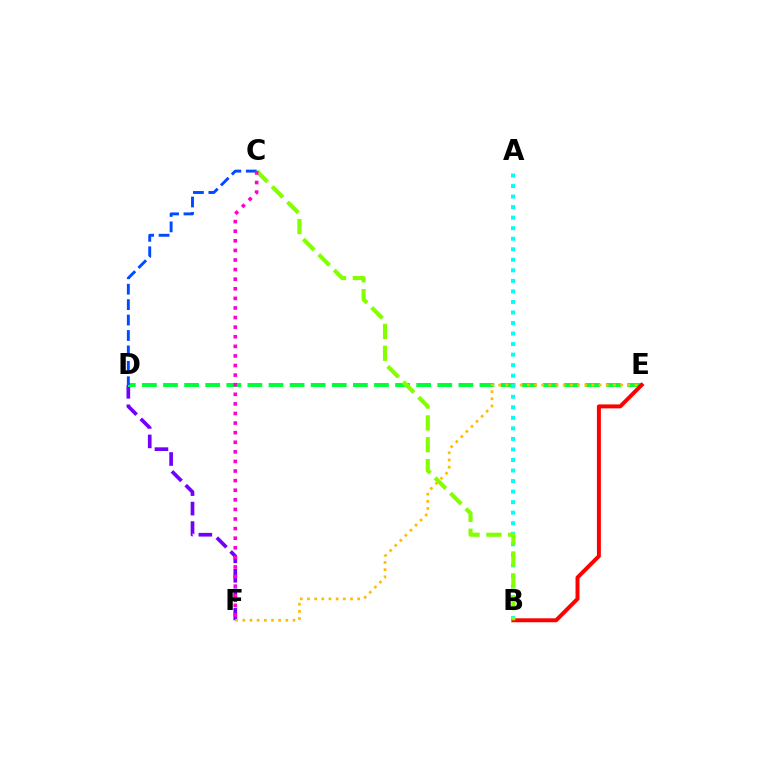{('D', 'F'): [{'color': '#7200ff', 'line_style': 'dashed', 'thickness': 2.65}], ('D', 'E'): [{'color': '#00ff39', 'line_style': 'dashed', 'thickness': 2.87}], ('E', 'F'): [{'color': '#ffbd00', 'line_style': 'dotted', 'thickness': 1.95}], ('A', 'B'): [{'color': '#00fff6', 'line_style': 'dotted', 'thickness': 2.86}], ('B', 'E'): [{'color': '#ff0000', 'line_style': 'solid', 'thickness': 2.85}], ('B', 'C'): [{'color': '#84ff00', 'line_style': 'dashed', 'thickness': 2.97}], ('C', 'D'): [{'color': '#004bff', 'line_style': 'dashed', 'thickness': 2.1}], ('C', 'F'): [{'color': '#ff00cf', 'line_style': 'dotted', 'thickness': 2.61}]}